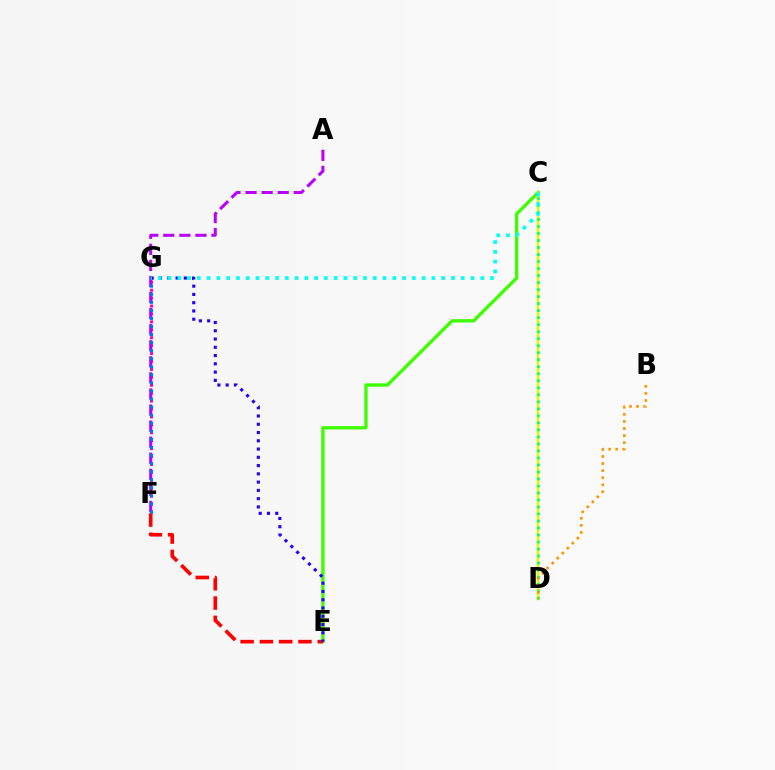{('C', 'E'): [{'color': '#3dff00', 'line_style': 'solid', 'thickness': 2.4}], ('F', 'G'): [{'color': '#ff00ac', 'line_style': 'dotted', 'thickness': 2.15}, {'color': '#0074ff', 'line_style': 'dotted', 'thickness': 2.19}], ('A', 'F'): [{'color': '#b900ff', 'line_style': 'dashed', 'thickness': 2.18}], ('C', 'D'): [{'color': '#d1ff00', 'line_style': 'solid', 'thickness': 1.78}, {'color': '#00ff5c', 'line_style': 'dotted', 'thickness': 1.91}], ('E', 'F'): [{'color': '#ff0000', 'line_style': 'dashed', 'thickness': 2.62}], ('E', 'G'): [{'color': '#2500ff', 'line_style': 'dotted', 'thickness': 2.25}], ('B', 'D'): [{'color': '#ff9400', 'line_style': 'dotted', 'thickness': 1.92}], ('C', 'G'): [{'color': '#00fff6', 'line_style': 'dotted', 'thickness': 2.66}]}